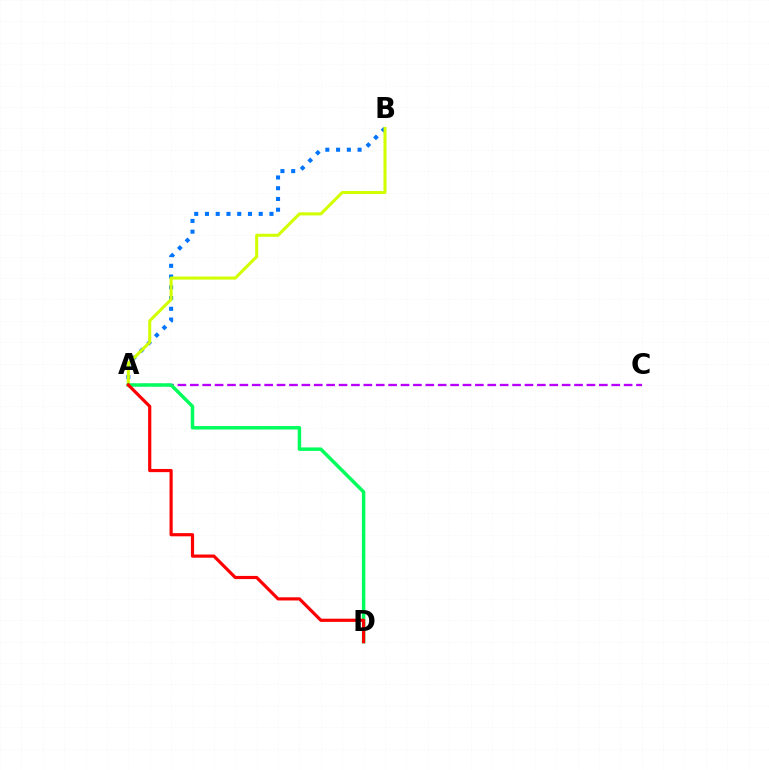{('A', 'B'): [{'color': '#0074ff', 'line_style': 'dotted', 'thickness': 2.92}, {'color': '#d1ff00', 'line_style': 'solid', 'thickness': 2.2}], ('A', 'C'): [{'color': '#b900ff', 'line_style': 'dashed', 'thickness': 1.68}], ('A', 'D'): [{'color': '#00ff5c', 'line_style': 'solid', 'thickness': 2.5}, {'color': '#ff0000', 'line_style': 'solid', 'thickness': 2.29}]}